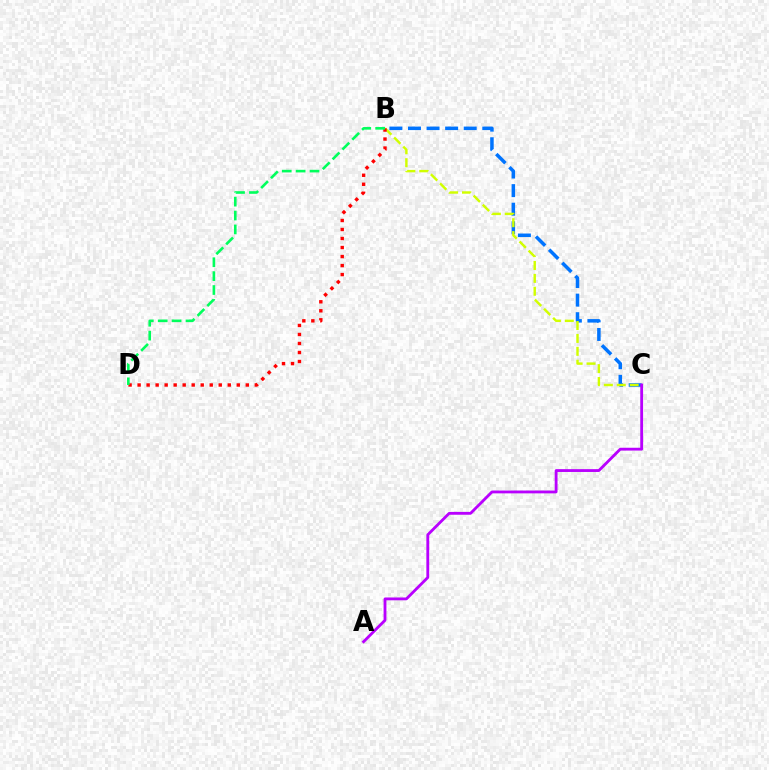{('B', 'C'): [{'color': '#0074ff', 'line_style': 'dashed', 'thickness': 2.52}, {'color': '#d1ff00', 'line_style': 'dashed', 'thickness': 1.75}], ('A', 'C'): [{'color': '#b900ff', 'line_style': 'solid', 'thickness': 2.04}], ('B', 'D'): [{'color': '#ff0000', 'line_style': 'dotted', 'thickness': 2.45}, {'color': '#00ff5c', 'line_style': 'dashed', 'thickness': 1.89}]}